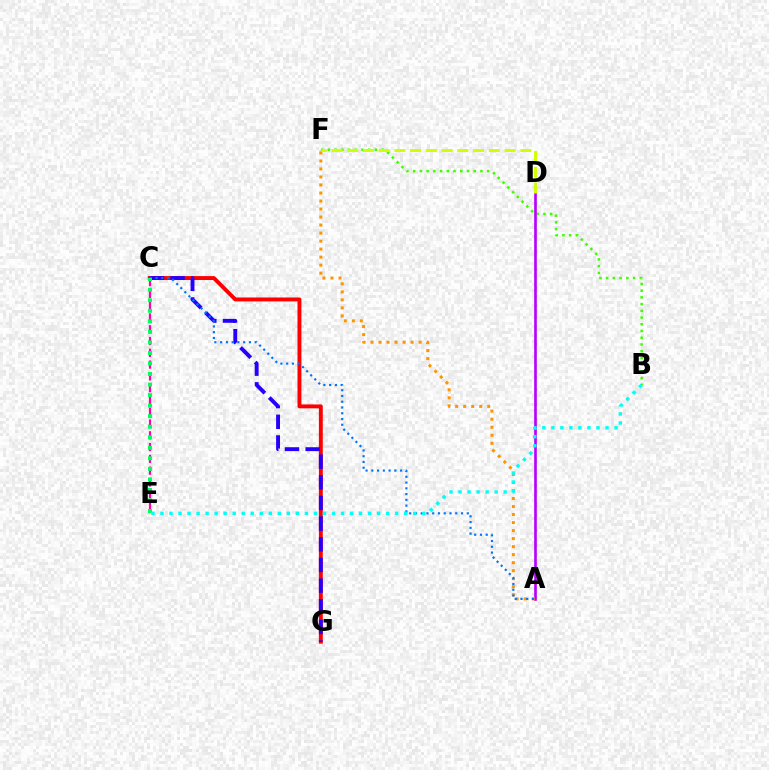{('B', 'F'): [{'color': '#3dff00', 'line_style': 'dotted', 'thickness': 1.83}], ('C', 'G'): [{'color': '#ff0000', 'line_style': 'solid', 'thickness': 2.81}, {'color': '#2500ff', 'line_style': 'dashed', 'thickness': 2.81}], ('A', 'D'): [{'color': '#b900ff', 'line_style': 'solid', 'thickness': 1.92}], ('A', 'F'): [{'color': '#ff9400', 'line_style': 'dotted', 'thickness': 2.18}], ('A', 'C'): [{'color': '#0074ff', 'line_style': 'dotted', 'thickness': 1.57}], ('D', 'F'): [{'color': '#d1ff00', 'line_style': 'dashed', 'thickness': 2.14}], ('C', 'E'): [{'color': '#ff00ac', 'line_style': 'dashed', 'thickness': 1.6}, {'color': '#00ff5c', 'line_style': 'dotted', 'thickness': 2.86}], ('B', 'E'): [{'color': '#00fff6', 'line_style': 'dotted', 'thickness': 2.45}]}